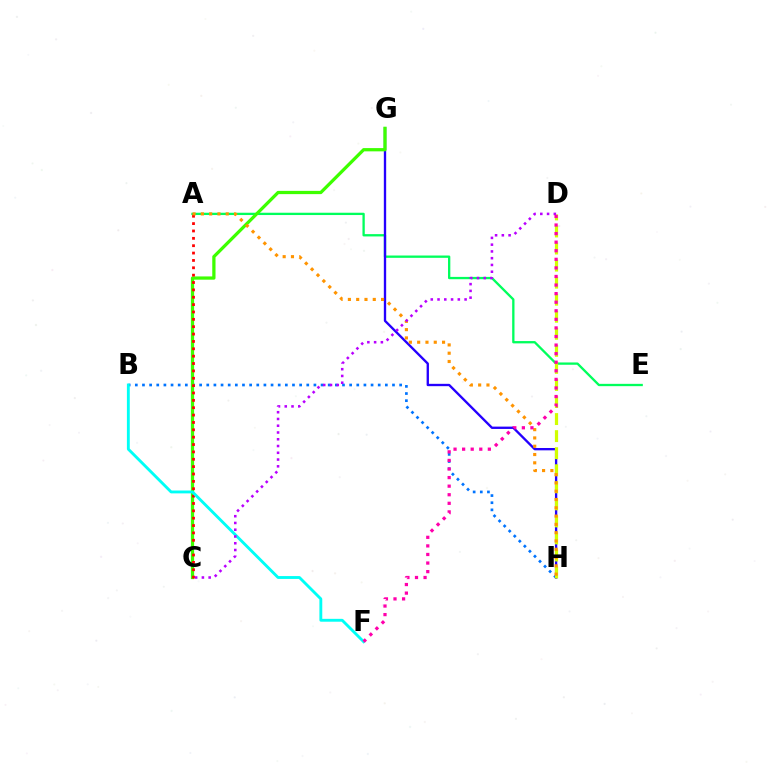{('A', 'E'): [{'color': '#00ff5c', 'line_style': 'solid', 'thickness': 1.66}], ('B', 'H'): [{'color': '#0074ff', 'line_style': 'dotted', 'thickness': 1.94}], ('G', 'H'): [{'color': '#2500ff', 'line_style': 'solid', 'thickness': 1.68}], ('C', 'G'): [{'color': '#3dff00', 'line_style': 'solid', 'thickness': 2.34}], ('A', 'C'): [{'color': '#ff0000', 'line_style': 'dotted', 'thickness': 2.0}], ('D', 'H'): [{'color': '#d1ff00', 'line_style': 'dashed', 'thickness': 2.32}], ('B', 'F'): [{'color': '#00fff6', 'line_style': 'solid', 'thickness': 2.06}], ('A', 'H'): [{'color': '#ff9400', 'line_style': 'dotted', 'thickness': 2.25}], ('C', 'D'): [{'color': '#b900ff', 'line_style': 'dotted', 'thickness': 1.84}], ('D', 'F'): [{'color': '#ff00ac', 'line_style': 'dotted', 'thickness': 2.33}]}